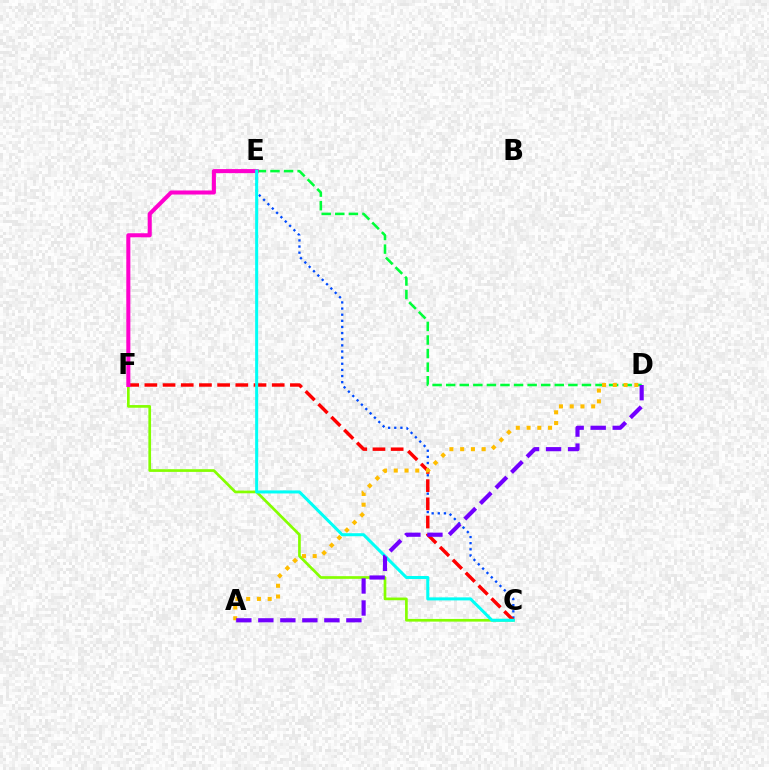{('C', 'E'): [{'color': '#004bff', 'line_style': 'dotted', 'thickness': 1.67}, {'color': '#00fff6', 'line_style': 'solid', 'thickness': 2.18}], ('C', 'F'): [{'color': '#84ff00', 'line_style': 'solid', 'thickness': 1.93}, {'color': '#ff0000', 'line_style': 'dashed', 'thickness': 2.47}], ('D', 'E'): [{'color': '#00ff39', 'line_style': 'dashed', 'thickness': 1.84}], ('E', 'F'): [{'color': '#ff00cf', 'line_style': 'solid', 'thickness': 2.91}], ('A', 'D'): [{'color': '#ffbd00', 'line_style': 'dotted', 'thickness': 2.92}, {'color': '#7200ff', 'line_style': 'dashed', 'thickness': 2.99}]}